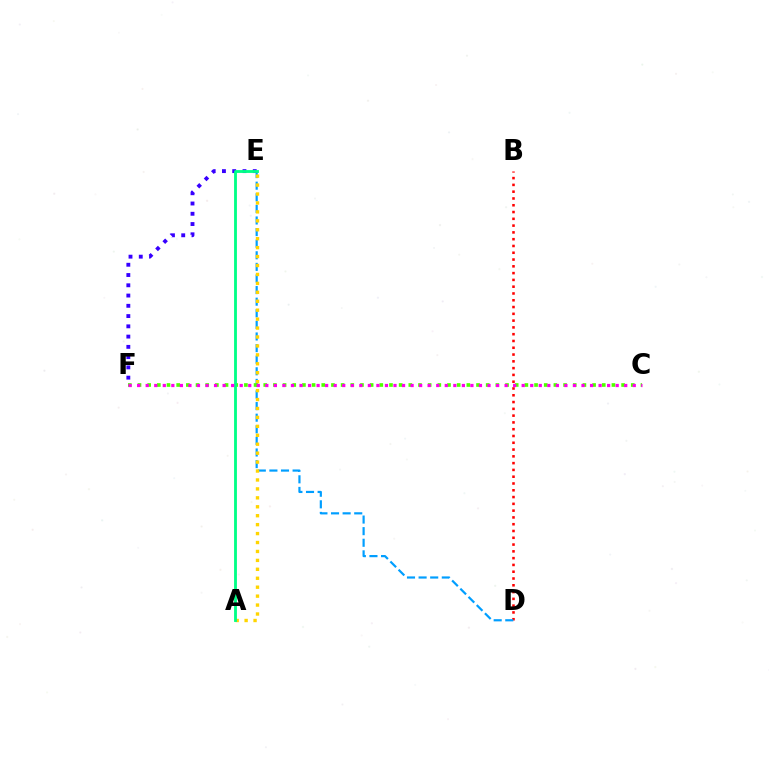{('B', 'D'): [{'color': '#ff0000', 'line_style': 'dotted', 'thickness': 1.84}], ('D', 'E'): [{'color': '#009eff', 'line_style': 'dashed', 'thickness': 1.58}], ('A', 'E'): [{'color': '#ffd500', 'line_style': 'dotted', 'thickness': 2.43}, {'color': '#00ff86', 'line_style': 'solid', 'thickness': 2.04}], ('C', 'F'): [{'color': '#4fff00', 'line_style': 'dotted', 'thickness': 2.63}, {'color': '#ff00ed', 'line_style': 'dotted', 'thickness': 2.32}], ('E', 'F'): [{'color': '#3700ff', 'line_style': 'dotted', 'thickness': 2.79}]}